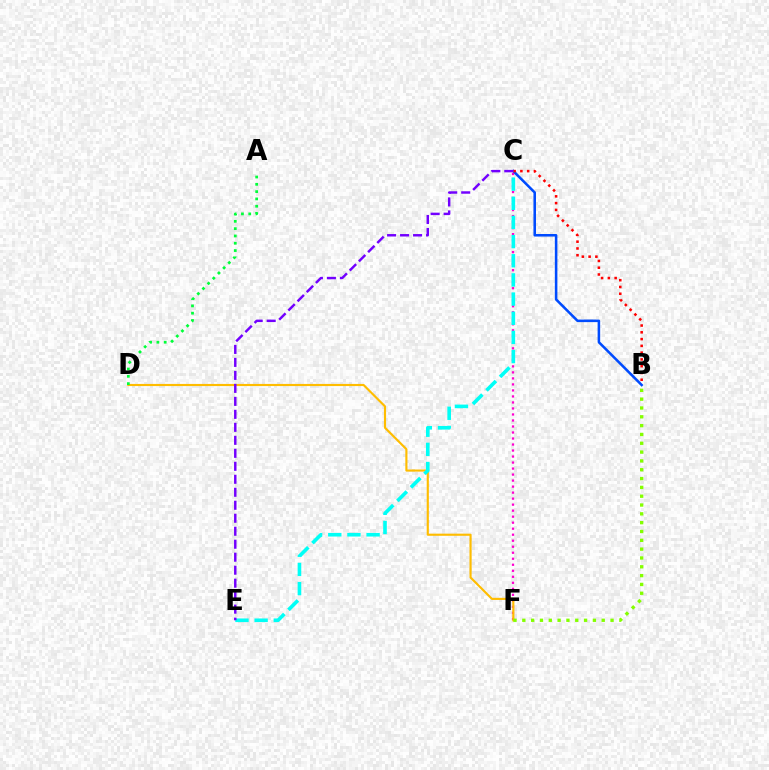{('C', 'F'): [{'color': '#ff00cf', 'line_style': 'dotted', 'thickness': 1.63}], ('D', 'F'): [{'color': '#ffbd00', 'line_style': 'solid', 'thickness': 1.54}], ('B', 'C'): [{'color': '#004bff', 'line_style': 'solid', 'thickness': 1.84}, {'color': '#ff0000', 'line_style': 'dotted', 'thickness': 1.84}], ('C', 'E'): [{'color': '#00fff6', 'line_style': 'dashed', 'thickness': 2.6}, {'color': '#7200ff', 'line_style': 'dashed', 'thickness': 1.76}], ('B', 'F'): [{'color': '#84ff00', 'line_style': 'dotted', 'thickness': 2.4}], ('A', 'D'): [{'color': '#00ff39', 'line_style': 'dotted', 'thickness': 1.98}]}